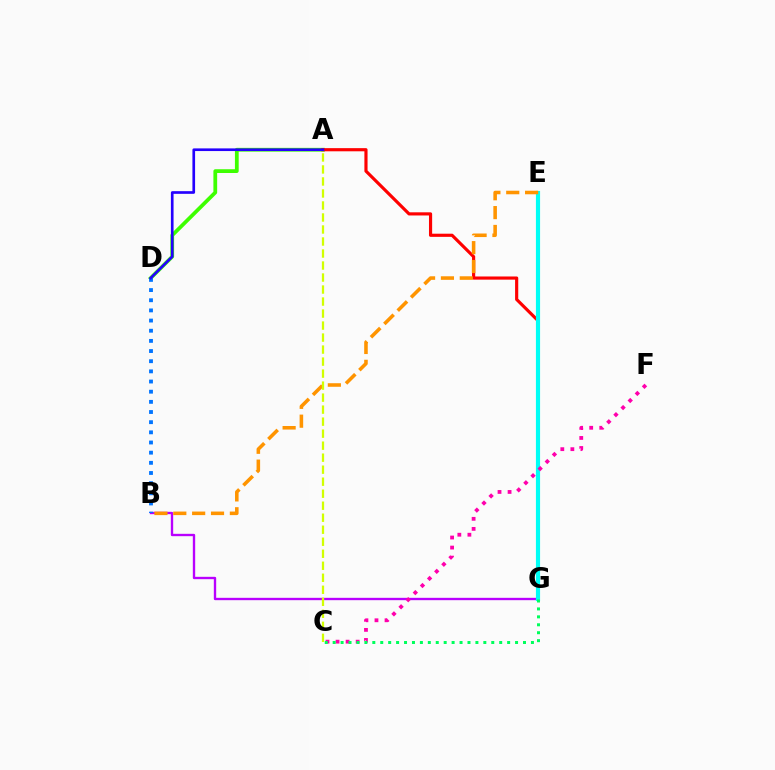{('A', 'D'): [{'color': '#3dff00', 'line_style': 'solid', 'thickness': 2.71}, {'color': '#2500ff', 'line_style': 'solid', 'thickness': 1.92}], ('A', 'G'): [{'color': '#ff0000', 'line_style': 'solid', 'thickness': 2.27}], ('B', 'G'): [{'color': '#b900ff', 'line_style': 'solid', 'thickness': 1.69}], ('E', 'G'): [{'color': '#00fff6', 'line_style': 'solid', 'thickness': 2.99}], ('B', 'E'): [{'color': '#ff9400', 'line_style': 'dashed', 'thickness': 2.56}], ('C', 'F'): [{'color': '#ff00ac', 'line_style': 'dotted', 'thickness': 2.73}], ('B', 'D'): [{'color': '#0074ff', 'line_style': 'dotted', 'thickness': 2.76}], ('C', 'G'): [{'color': '#00ff5c', 'line_style': 'dotted', 'thickness': 2.15}], ('A', 'C'): [{'color': '#d1ff00', 'line_style': 'dashed', 'thickness': 1.63}]}